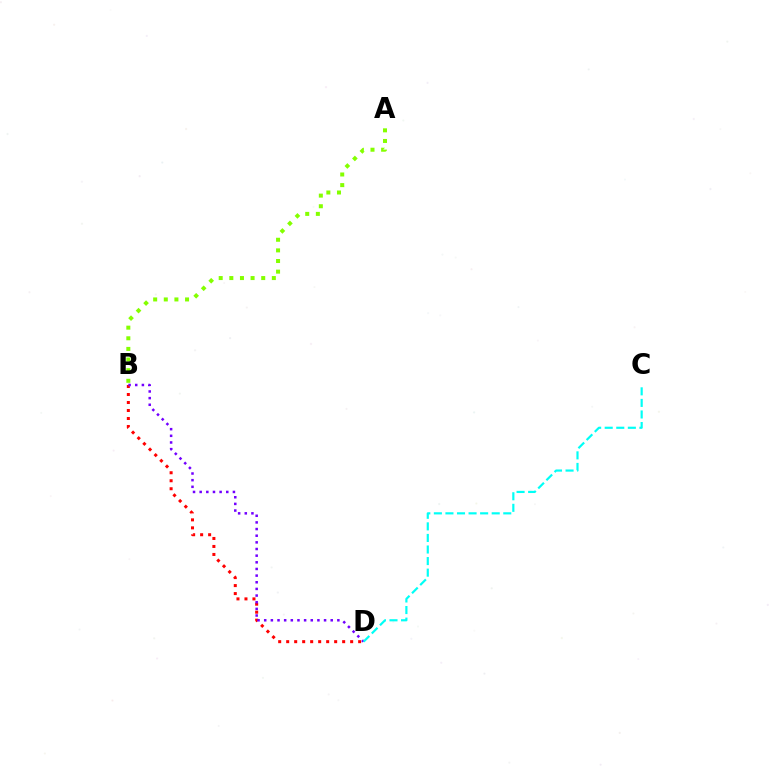{('A', 'B'): [{'color': '#84ff00', 'line_style': 'dotted', 'thickness': 2.89}], ('B', 'D'): [{'color': '#ff0000', 'line_style': 'dotted', 'thickness': 2.17}, {'color': '#7200ff', 'line_style': 'dotted', 'thickness': 1.81}], ('C', 'D'): [{'color': '#00fff6', 'line_style': 'dashed', 'thickness': 1.57}]}